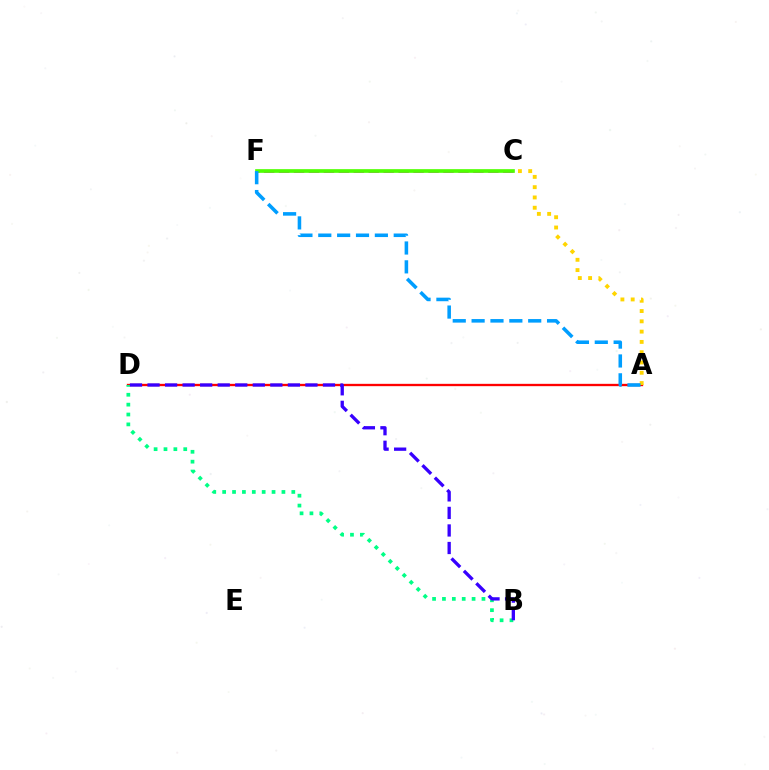{('A', 'D'): [{'color': '#ff0000', 'line_style': 'solid', 'thickness': 1.67}], ('B', 'D'): [{'color': '#00ff86', 'line_style': 'dotted', 'thickness': 2.68}, {'color': '#3700ff', 'line_style': 'dashed', 'thickness': 2.38}], ('C', 'F'): [{'color': '#ff00ed', 'line_style': 'dashed', 'thickness': 2.03}, {'color': '#4fff00', 'line_style': 'solid', 'thickness': 2.65}], ('A', 'C'): [{'color': '#ffd500', 'line_style': 'dotted', 'thickness': 2.8}], ('A', 'F'): [{'color': '#009eff', 'line_style': 'dashed', 'thickness': 2.56}]}